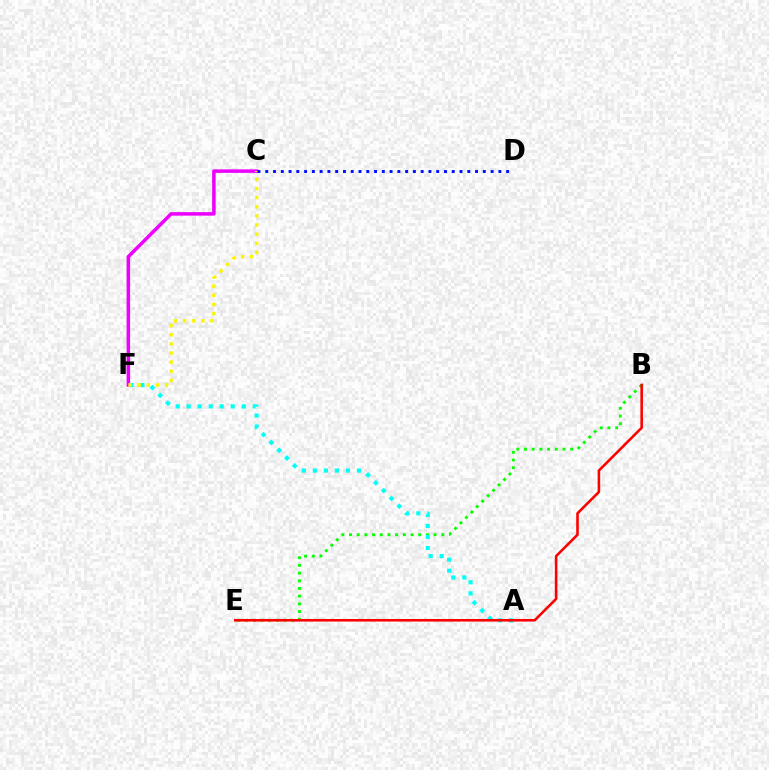{('C', 'F'): [{'color': '#ee00ff', 'line_style': 'solid', 'thickness': 2.53}, {'color': '#fcf500', 'line_style': 'dotted', 'thickness': 2.48}], ('B', 'E'): [{'color': '#08ff00', 'line_style': 'dotted', 'thickness': 2.09}, {'color': '#ff0000', 'line_style': 'solid', 'thickness': 1.85}], ('A', 'F'): [{'color': '#00fff6', 'line_style': 'dotted', 'thickness': 2.99}], ('C', 'D'): [{'color': '#0010ff', 'line_style': 'dotted', 'thickness': 2.11}]}